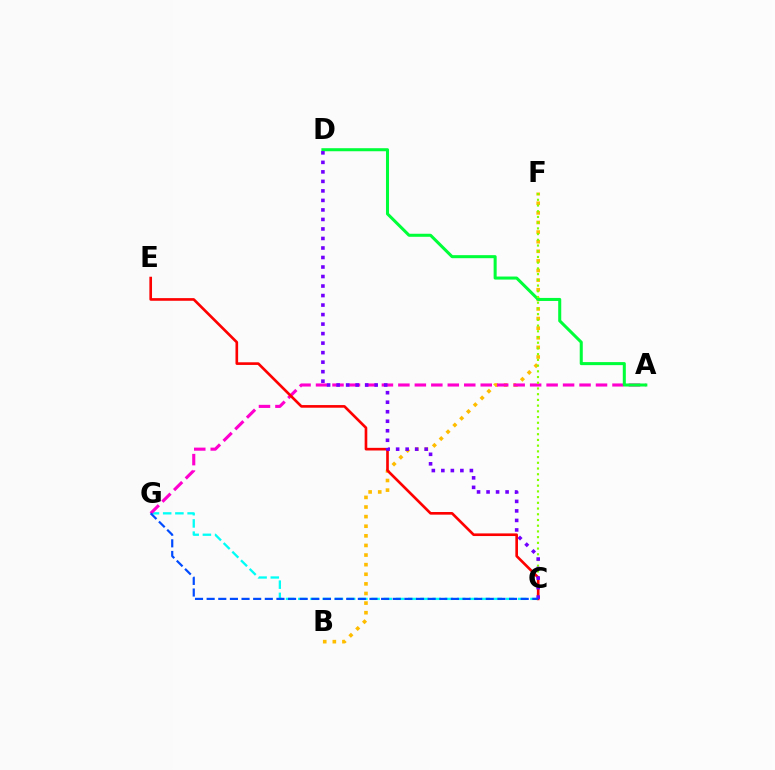{('C', 'G'): [{'color': '#00fff6', 'line_style': 'dashed', 'thickness': 1.66}, {'color': '#004bff', 'line_style': 'dashed', 'thickness': 1.58}], ('B', 'F'): [{'color': '#ffbd00', 'line_style': 'dotted', 'thickness': 2.61}], ('A', 'G'): [{'color': '#ff00cf', 'line_style': 'dashed', 'thickness': 2.24}], ('A', 'D'): [{'color': '#00ff39', 'line_style': 'solid', 'thickness': 2.19}], ('C', 'F'): [{'color': '#84ff00', 'line_style': 'dotted', 'thickness': 1.55}], ('C', 'E'): [{'color': '#ff0000', 'line_style': 'solid', 'thickness': 1.91}], ('C', 'D'): [{'color': '#7200ff', 'line_style': 'dotted', 'thickness': 2.58}]}